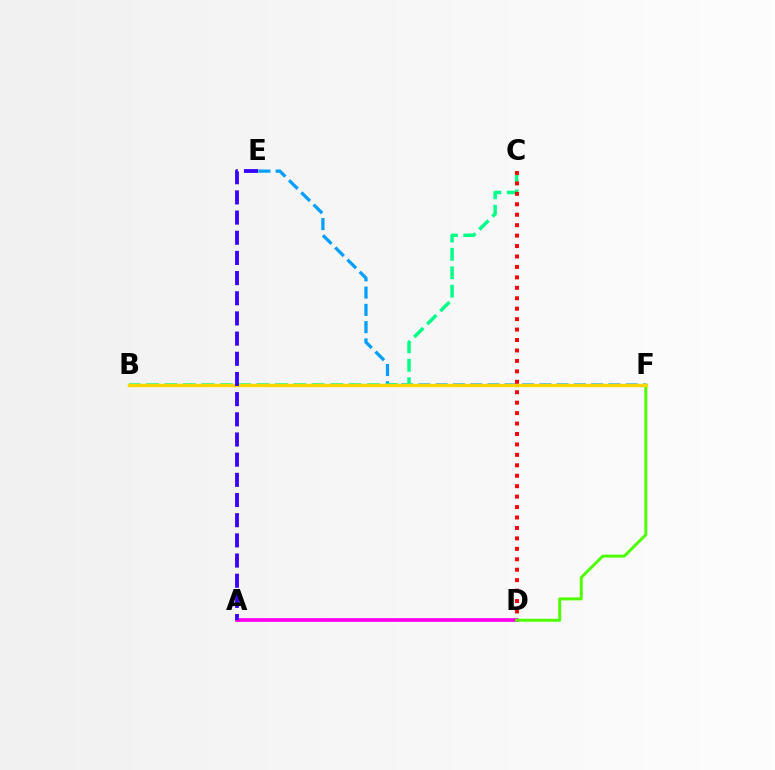{('E', 'F'): [{'color': '#009eff', 'line_style': 'dashed', 'thickness': 2.35}], ('A', 'D'): [{'color': '#ff00ed', 'line_style': 'solid', 'thickness': 2.68}], ('D', 'F'): [{'color': '#4fff00', 'line_style': 'solid', 'thickness': 2.14}], ('B', 'C'): [{'color': '#00ff86', 'line_style': 'dashed', 'thickness': 2.5}], ('B', 'F'): [{'color': '#ffd500', 'line_style': 'solid', 'thickness': 2.44}], ('C', 'D'): [{'color': '#ff0000', 'line_style': 'dotted', 'thickness': 2.84}], ('A', 'E'): [{'color': '#3700ff', 'line_style': 'dashed', 'thickness': 2.74}]}